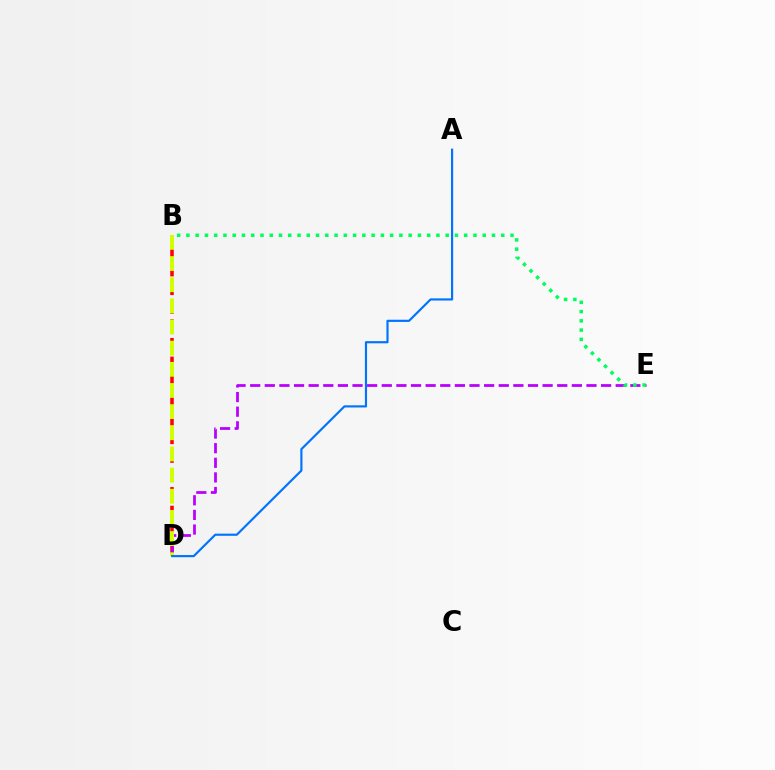{('B', 'D'): [{'color': '#ff0000', 'line_style': 'dashed', 'thickness': 2.53}, {'color': '#d1ff00', 'line_style': 'dashed', 'thickness': 2.87}], ('D', 'E'): [{'color': '#b900ff', 'line_style': 'dashed', 'thickness': 1.99}], ('B', 'E'): [{'color': '#00ff5c', 'line_style': 'dotted', 'thickness': 2.52}], ('A', 'D'): [{'color': '#0074ff', 'line_style': 'solid', 'thickness': 1.56}]}